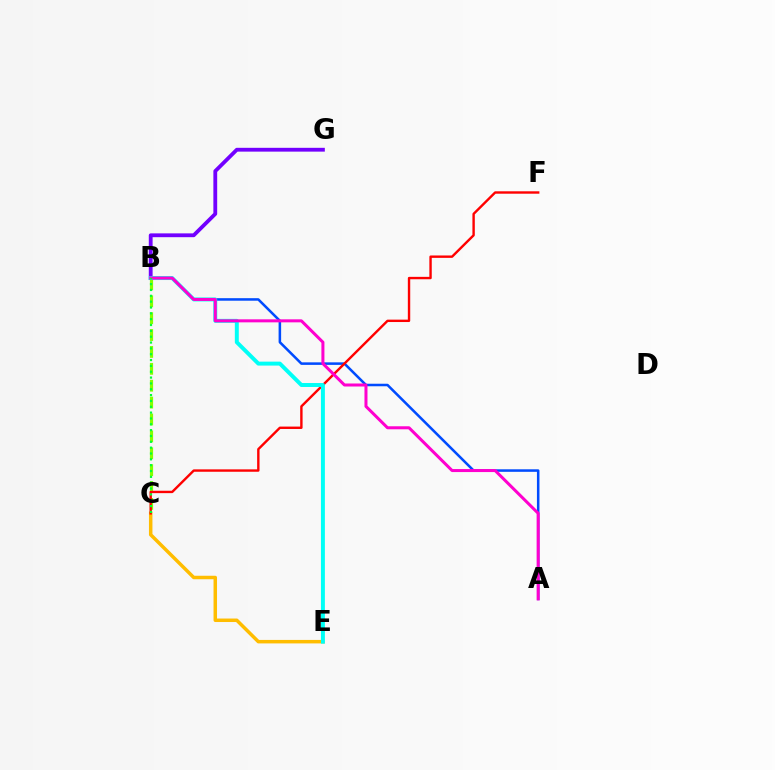{('C', 'E'): [{'color': '#ffbd00', 'line_style': 'solid', 'thickness': 2.51}], ('A', 'B'): [{'color': '#004bff', 'line_style': 'solid', 'thickness': 1.82}, {'color': '#ff00cf', 'line_style': 'solid', 'thickness': 2.17}], ('B', 'C'): [{'color': '#84ff00', 'line_style': 'dashed', 'thickness': 2.29}, {'color': '#00ff39', 'line_style': 'dotted', 'thickness': 1.59}], ('C', 'F'): [{'color': '#ff0000', 'line_style': 'solid', 'thickness': 1.73}], ('B', 'G'): [{'color': '#7200ff', 'line_style': 'solid', 'thickness': 2.74}], ('B', 'E'): [{'color': '#00fff6', 'line_style': 'solid', 'thickness': 2.84}]}